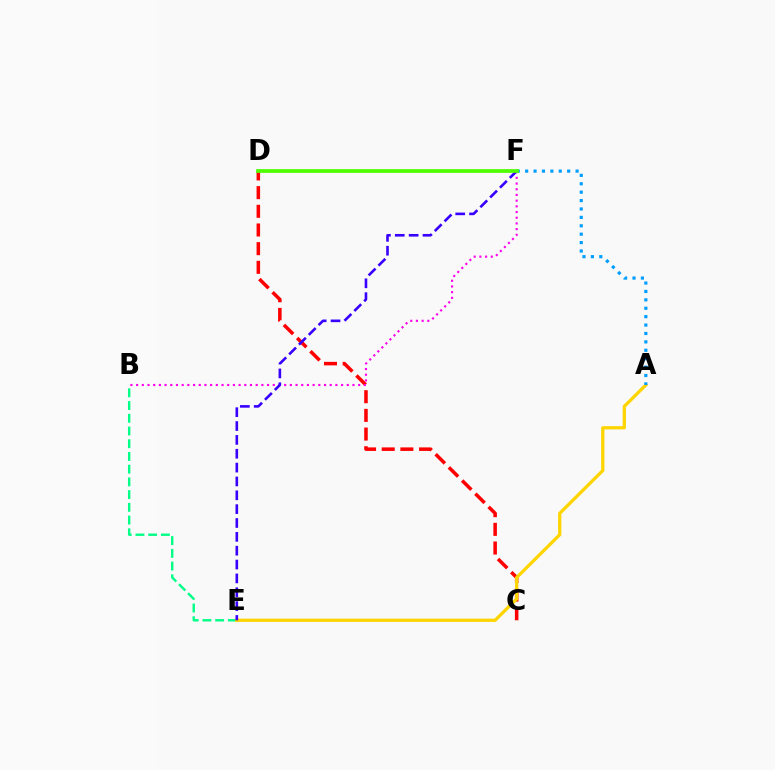{('B', 'E'): [{'color': '#00ff86', 'line_style': 'dashed', 'thickness': 1.73}], ('C', 'D'): [{'color': '#ff0000', 'line_style': 'dashed', 'thickness': 2.54}], ('A', 'E'): [{'color': '#ffd500', 'line_style': 'solid', 'thickness': 2.35}], ('B', 'F'): [{'color': '#ff00ed', 'line_style': 'dotted', 'thickness': 1.55}], ('A', 'F'): [{'color': '#009eff', 'line_style': 'dotted', 'thickness': 2.28}], ('E', 'F'): [{'color': '#3700ff', 'line_style': 'dashed', 'thickness': 1.88}], ('D', 'F'): [{'color': '#4fff00', 'line_style': 'solid', 'thickness': 2.69}]}